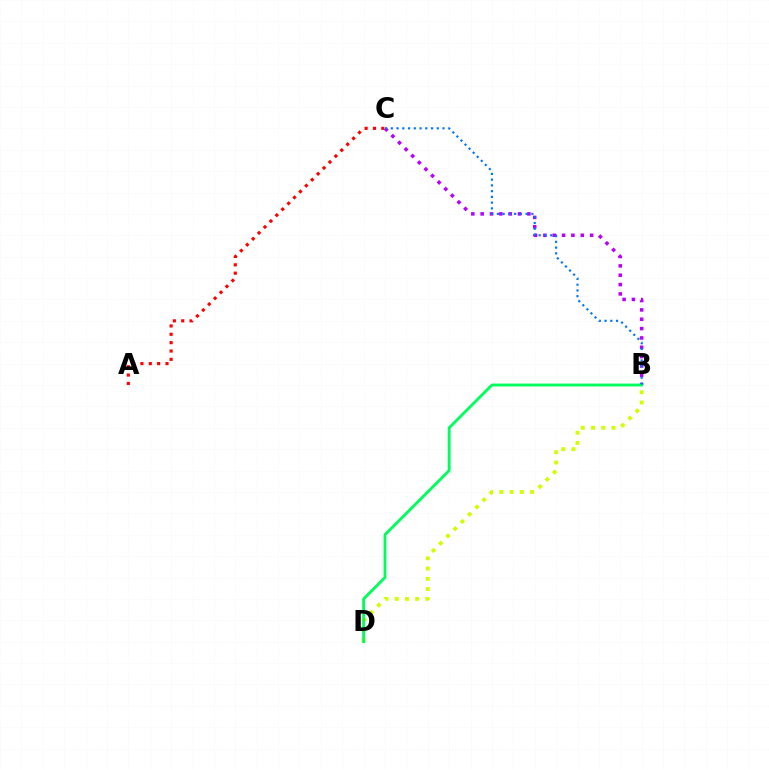{('B', 'D'): [{'color': '#d1ff00', 'line_style': 'dotted', 'thickness': 2.78}, {'color': '#00ff5c', 'line_style': 'solid', 'thickness': 2.06}], ('A', 'C'): [{'color': '#ff0000', 'line_style': 'dotted', 'thickness': 2.27}], ('B', 'C'): [{'color': '#b900ff', 'line_style': 'dotted', 'thickness': 2.54}, {'color': '#0074ff', 'line_style': 'dotted', 'thickness': 1.56}]}